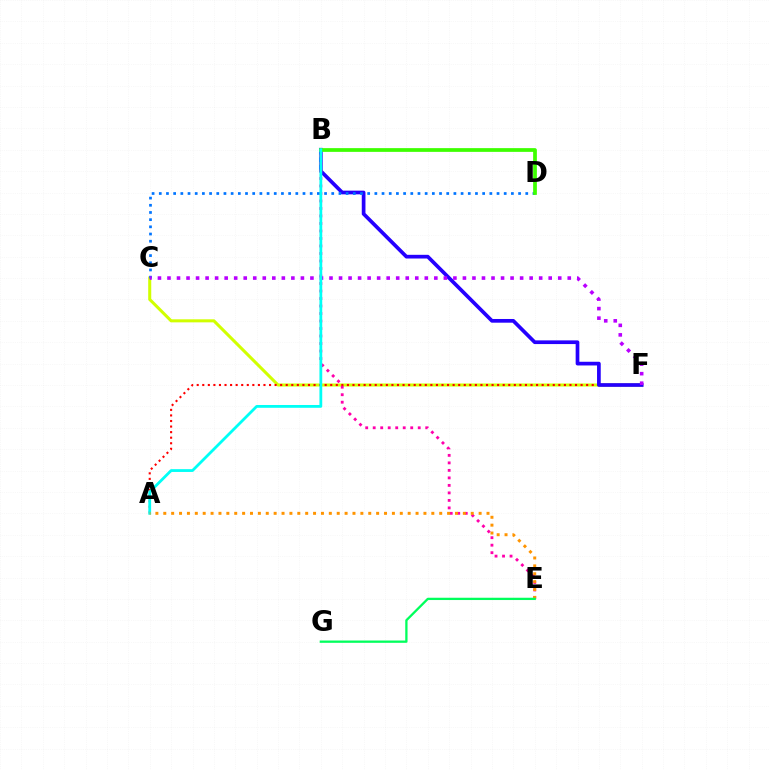{('C', 'F'): [{'color': '#d1ff00', 'line_style': 'solid', 'thickness': 2.19}, {'color': '#b900ff', 'line_style': 'dotted', 'thickness': 2.59}], ('A', 'F'): [{'color': '#ff0000', 'line_style': 'dotted', 'thickness': 1.51}], ('B', 'F'): [{'color': '#2500ff', 'line_style': 'solid', 'thickness': 2.66}], ('B', 'E'): [{'color': '#ff00ac', 'line_style': 'dotted', 'thickness': 2.04}], ('C', 'D'): [{'color': '#0074ff', 'line_style': 'dotted', 'thickness': 1.95}], ('B', 'D'): [{'color': '#3dff00', 'line_style': 'solid', 'thickness': 2.69}], ('A', 'B'): [{'color': '#00fff6', 'line_style': 'solid', 'thickness': 2.01}], ('A', 'E'): [{'color': '#ff9400', 'line_style': 'dotted', 'thickness': 2.14}], ('E', 'G'): [{'color': '#00ff5c', 'line_style': 'solid', 'thickness': 1.65}]}